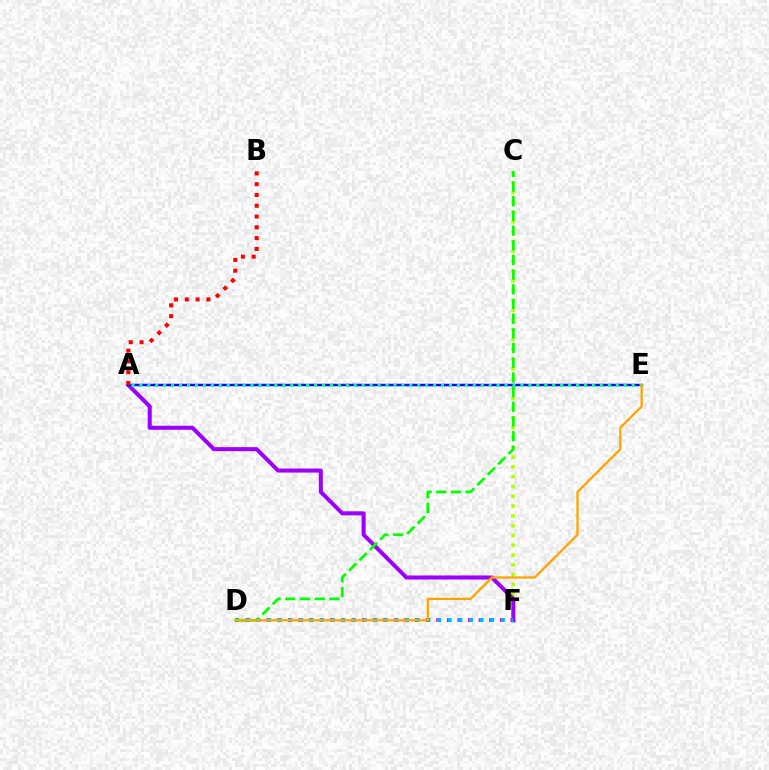{('D', 'F'): [{'color': '#ff00bd', 'line_style': 'dotted', 'thickness': 2.88}, {'color': '#00b5ff', 'line_style': 'dotted', 'thickness': 2.89}], ('C', 'F'): [{'color': '#b3ff00', 'line_style': 'dotted', 'thickness': 2.66}], ('A', 'F'): [{'color': '#9b00ff', 'line_style': 'solid', 'thickness': 2.91}], ('A', 'E'): [{'color': '#0010ff', 'line_style': 'solid', 'thickness': 1.77}, {'color': '#00ff9d', 'line_style': 'dotted', 'thickness': 2.16}], ('A', 'B'): [{'color': '#ff0000', 'line_style': 'dotted', 'thickness': 2.93}], ('C', 'D'): [{'color': '#08ff00', 'line_style': 'dashed', 'thickness': 1.99}], ('D', 'E'): [{'color': '#ffa500', 'line_style': 'solid', 'thickness': 1.66}]}